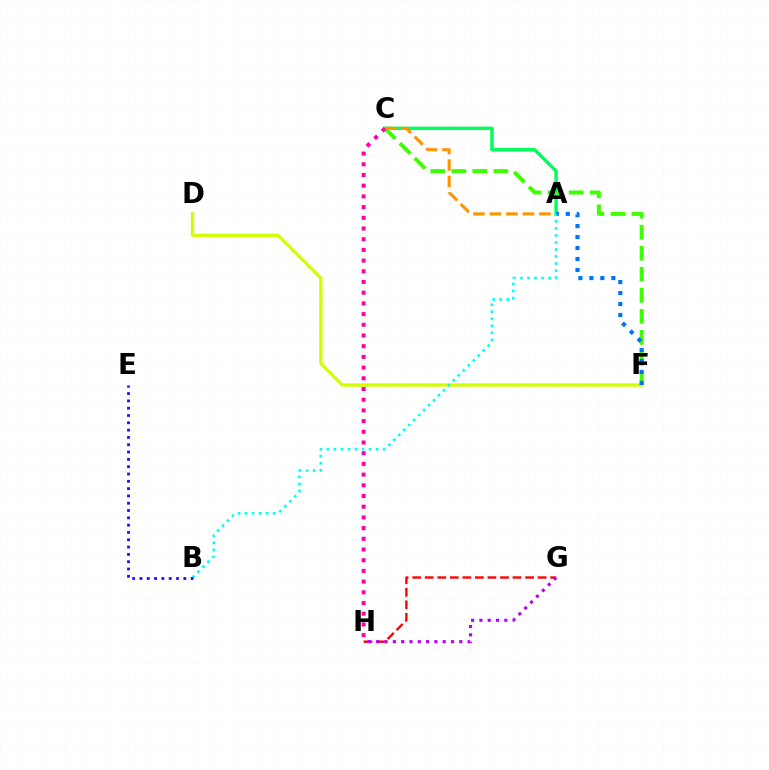{('D', 'F'): [{'color': '#d1ff00', 'line_style': 'solid', 'thickness': 2.4}], ('A', 'C'): [{'color': '#00ff5c', 'line_style': 'solid', 'thickness': 2.47}, {'color': '#ff9400', 'line_style': 'dashed', 'thickness': 2.24}], ('C', 'F'): [{'color': '#3dff00', 'line_style': 'dashed', 'thickness': 2.86}], ('A', 'F'): [{'color': '#0074ff', 'line_style': 'dotted', 'thickness': 2.98}], ('G', 'H'): [{'color': '#ff0000', 'line_style': 'dashed', 'thickness': 1.7}, {'color': '#b900ff', 'line_style': 'dotted', 'thickness': 2.26}], ('A', 'B'): [{'color': '#00fff6', 'line_style': 'dotted', 'thickness': 1.91}], ('C', 'H'): [{'color': '#ff00ac', 'line_style': 'dotted', 'thickness': 2.91}], ('B', 'E'): [{'color': '#2500ff', 'line_style': 'dotted', 'thickness': 1.99}]}